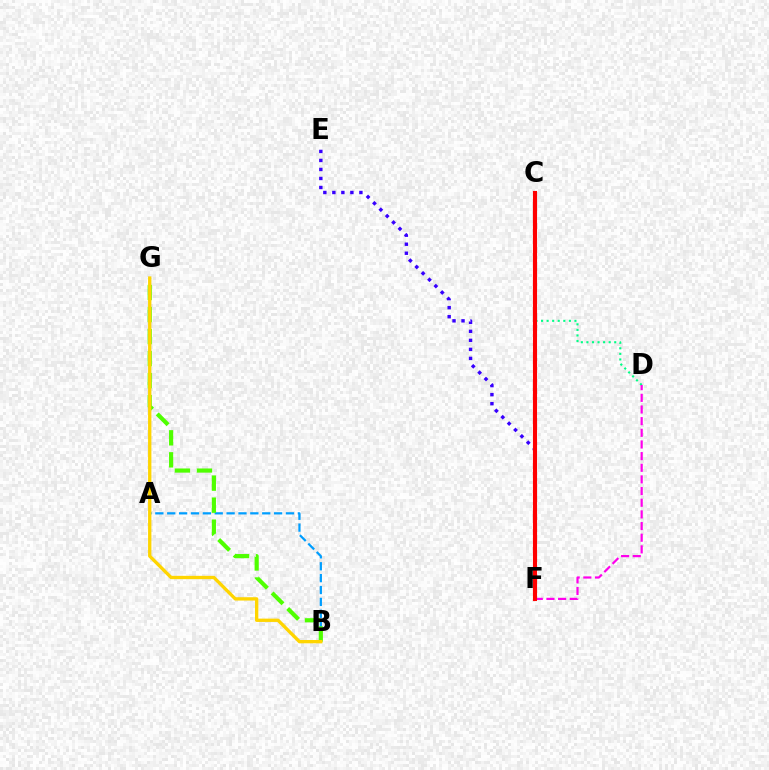{('E', 'F'): [{'color': '#3700ff', 'line_style': 'dotted', 'thickness': 2.45}], ('A', 'B'): [{'color': '#009eff', 'line_style': 'dashed', 'thickness': 1.61}], ('C', 'D'): [{'color': '#00ff86', 'line_style': 'dotted', 'thickness': 1.51}], ('D', 'F'): [{'color': '#ff00ed', 'line_style': 'dashed', 'thickness': 1.58}], ('B', 'G'): [{'color': '#4fff00', 'line_style': 'dashed', 'thickness': 2.99}, {'color': '#ffd500', 'line_style': 'solid', 'thickness': 2.39}], ('C', 'F'): [{'color': '#ff0000', 'line_style': 'solid', 'thickness': 2.95}]}